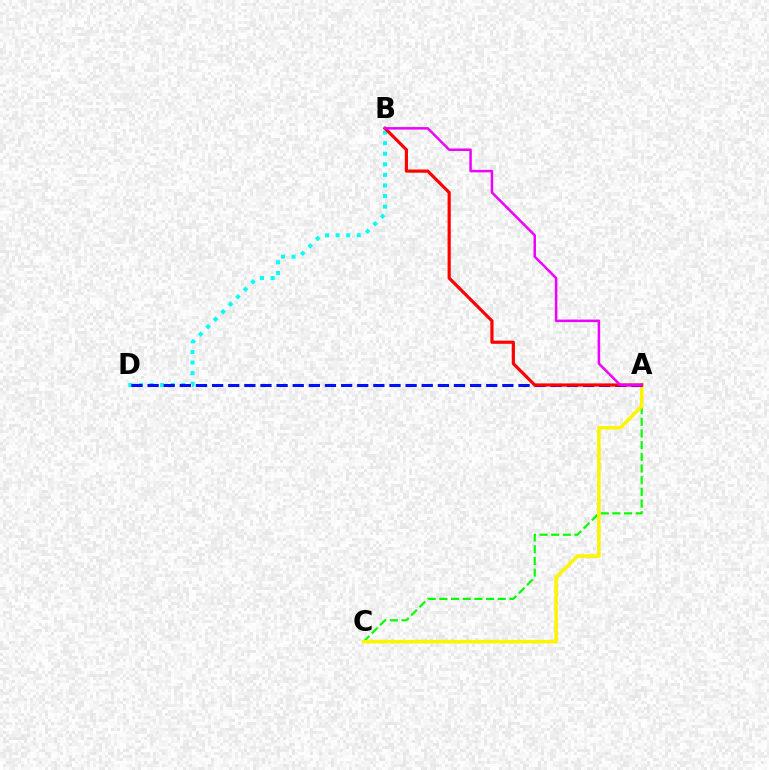{('A', 'C'): [{'color': '#08ff00', 'line_style': 'dashed', 'thickness': 1.59}, {'color': '#fcf500', 'line_style': 'solid', 'thickness': 2.55}], ('B', 'D'): [{'color': '#00fff6', 'line_style': 'dotted', 'thickness': 2.88}], ('A', 'D'): [{'color': '#0010ff', 'line_style': 'dashed', 'thickness': 2.19}], ('A', 'B'): [{'color': '#ff0000', 'line_style': 'solid', 'thickness': 2.29}, {'color': '#ee00ff', 'line_style': 'solid', 'thickness': 1.79}]}